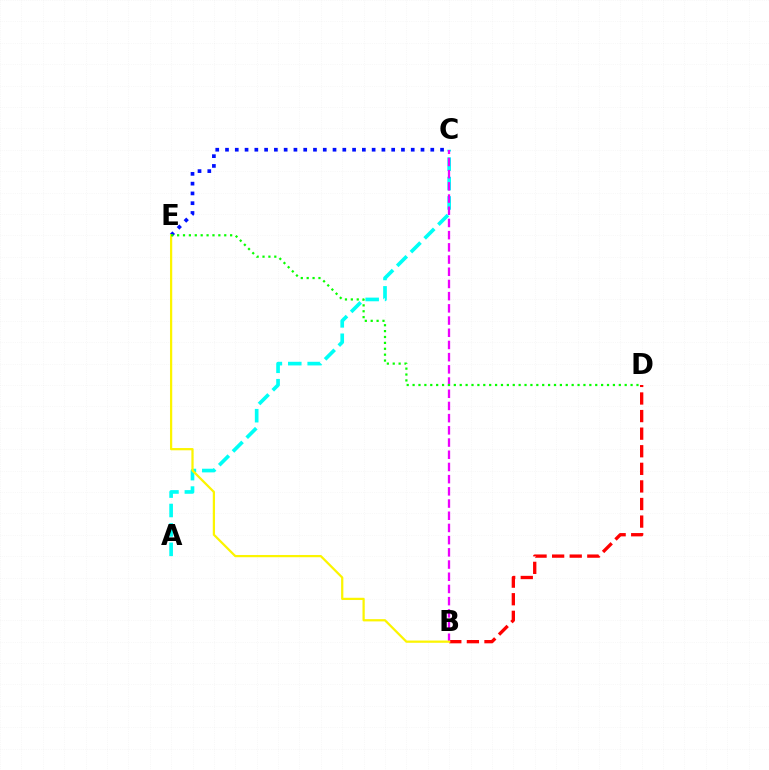{('A', 'C'): [{'color': '#00fff6', 'line_style': 'dashed', 'thickness': 2.64}], ('B', 'D'): [{'color': '#ff0000', 'line_style': 'dashed', 'thickness': 2.39}], ('B', 'C'): [{'color': '#ee00ff', 'line_style': 'dashed', 'thickness': 1.66}], ('C', 'E'): [{'color': '#0010ff', 'line_style': 'dotted', 'thickness': 2.66}], ('B', 'E'): [{'color': '#fcf500', 'line_style': 'solid', 'thickness': 1.61}], ('D', 'E'): [{'color': '#08ff00', 'line_style': 'dotted', 'thickness': 1.6}]}